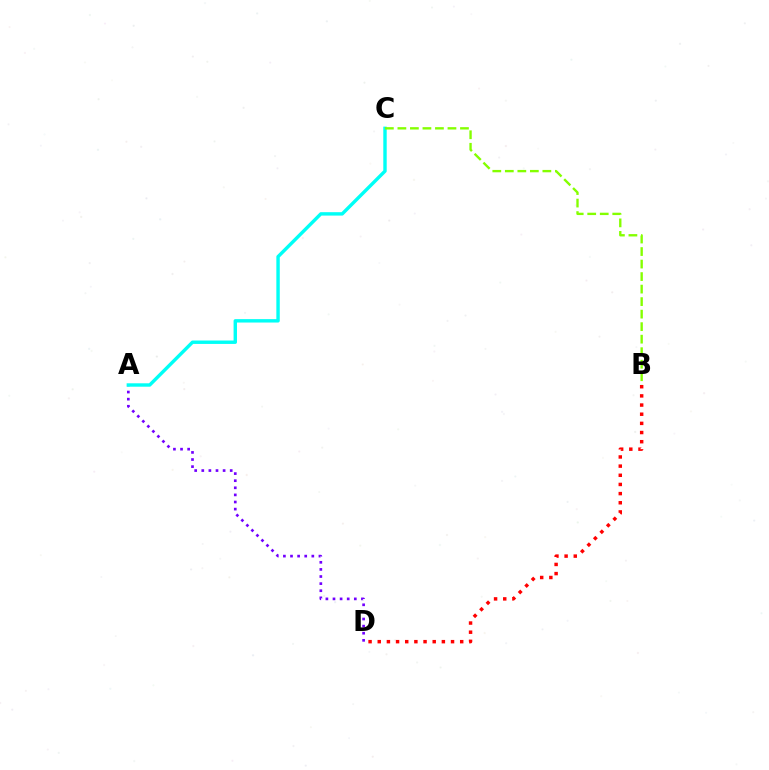{('B', 'D'): [{'color': '#ff0000', 'line_style': 'dotted', 'thickness': 2.49}], ('A', 'D'): [{'color': '#7200ff', 'line_style': 'dotted', 'thickness': 1.93}], ('A', 'C'): [{'color': '#00fff6', 'line_style': 'solid', 'thickness': 2.45}], ('B', 'C'): [{'color': '#84ff00', 'line_style': 'dashed', 'thickness': 1.7}]}